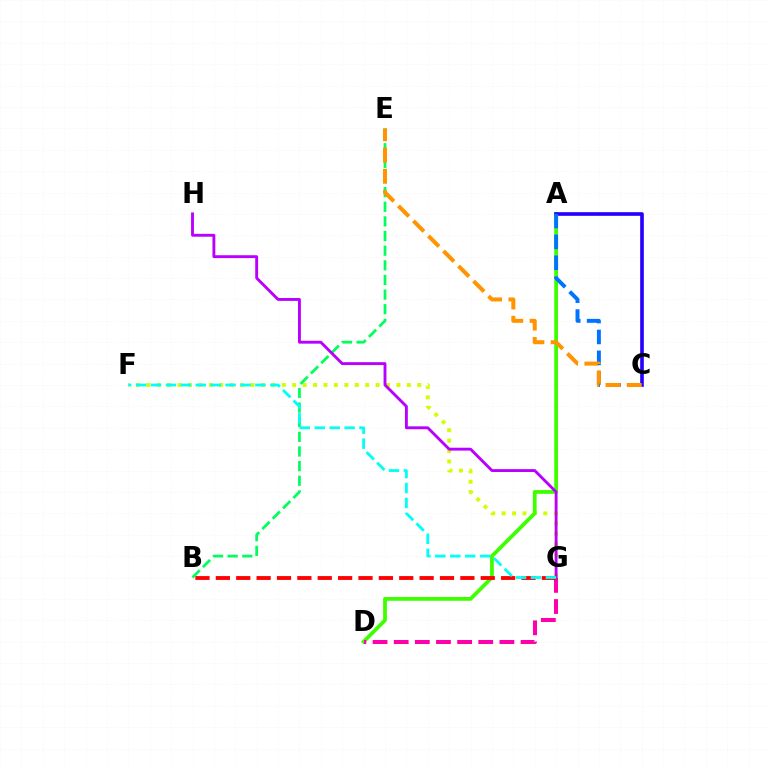{('F', 'G'): [{'color': '#d1ff00', 'line_style': 'dotted', 'thickness': 2.83}, {'color': '#00fff6', 'line_style': 'dashed', 'thickness': 2.03}], ('A', 'D'): [{'color': '#3dff00', 'line_style': 'solid', 'thickness': 2.71}], ('A', 'C'): [{'color': '#2500ff', 'line_style': 'solid', 'thickness': 2.62}, {'color': '#0074ff', 'line_style': 'dashed', 'thickness': 2.84}], ('D', 'G'): [{'color': '#ff00ac', 'line_style': 'dashed', 'thickness': 2.87}], ('B', 'E'): [{'color': '#00ff5c', 'line_style': 'dashed', 'thickness': 1.99}], ('B', 'G'): [{'color': '#ff0000', 'line_style': 'dashed', 'thickness': 2.77}], ('G', 'H'): [{'color': '#b900ff', 'line_style': 'solid', 'thickness': 2.07}], ('C', 'E'): [{'color': '#ff9400', 'line_style': 'dashed', 'thickness': 2.89}]}